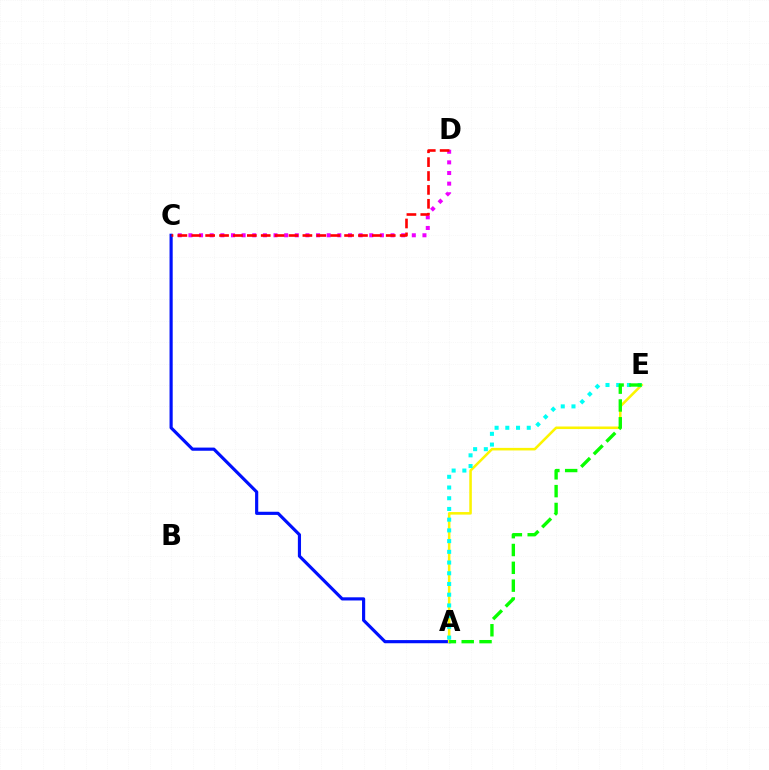{('C', 'D'): [{'color': '#ee00ff', 'line_style': 'dotted', 'thickness': 2.89}, {'color': '#ff0000', 'line_style': 'dashed', 'thickness': 1.89}], ('A', 'C'): [{'color': '#0010ff', 'line_style': 'solid', 'thickness': 2.27}], ('A', 'E'): [{'color': '#fcf500', 'line_style': 'solid', 'thickness': 1.84}, {'color': '#00fff6', 'line_style': 'dotted', 'thickness': 2.91}, {'color': '#08ff00', 'line_style': 'dashed', 'thickness': 2.42}]}